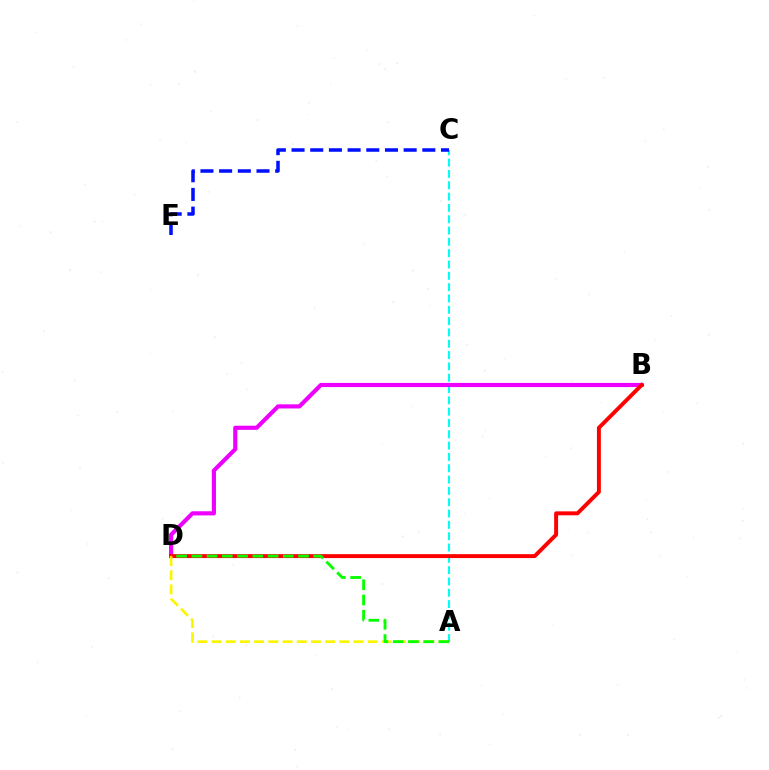{('A', 'C'): [{'color': '#00fff6', 'line_style': 'dashed', 'thickness': 1.54}], ('C', 'E'): [{'color': '#0010ff', 'line_style': 'dashed', 'thickness': 2.54}], ('B', 'D'): [{'color': '#ee00ff', 'line_style': 'solid', 'thickness': 2.98}, {'color': '#ff0000', 'line_style': 'solid', 'thickness': 2.83}], ('A', 'D'): [{'color': '#fcf500', 'line_style': 'dashed', 'thickness': 1.93}, {'color': '#08ff00', 'line_style': 'dashed', 'thickness': 2.07}]}